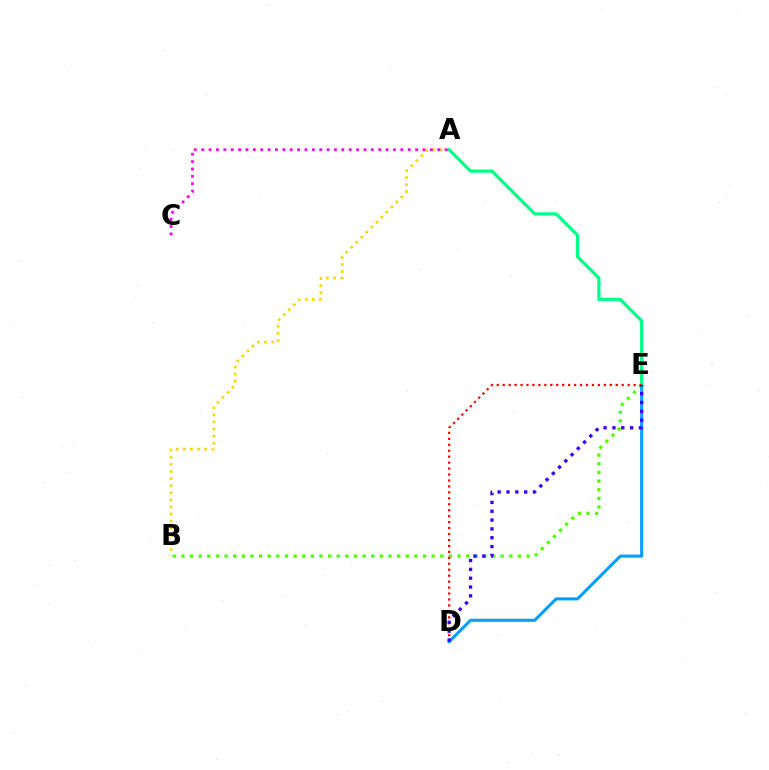{('B', 'E'): [{'color': '#4fff00', 'line_style': 'dotted', 'thickness': 2.34}], ('A', 'B'): [{'color': '#ffd500', 'line_style': 'dotted', 'thickness': 1.93}], ('D', 'E'): [{'color': '#009eff', 'line_style': 'solid', 'thickness': 2.19}, {'color': '#ff0000', 'line_style': 'dotted', 'thickness': 1.62}, {'color': '#3700ff', 'line_style': 'dotted', 'thickness': 2.4}], ('A', 'E'): [{'color': '#00ff86', 'line_style': 'solid', 'thickness': 2.34}], ('A', 'C'): [{'color': '#ff00ed', 'line_style': 'dotted', 'thickness': 2.0}]}